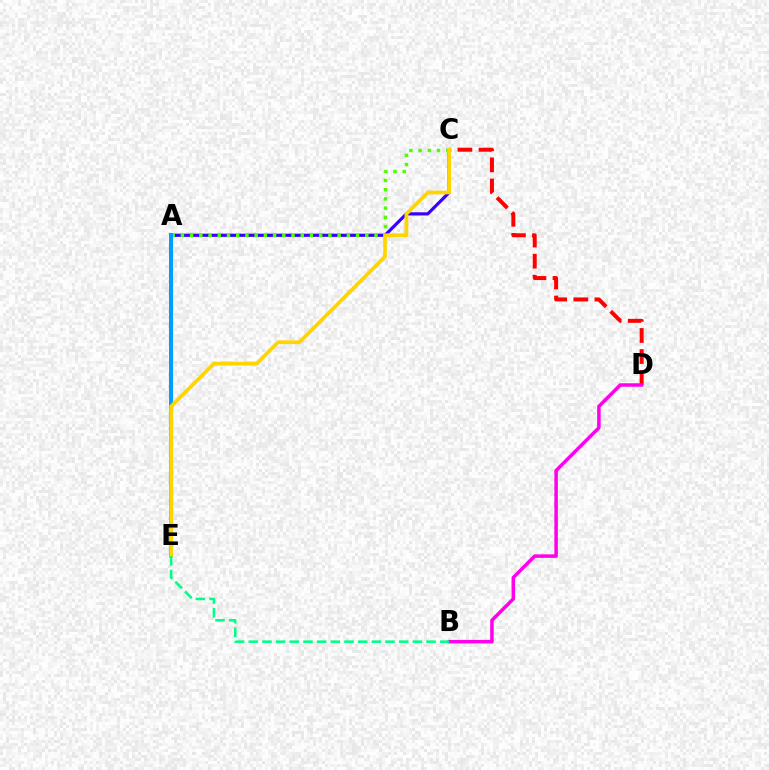{('C', 'D'): [{'color': '#ff0000', 'line_style': 'dashed', 'thickness': 2.86}], ('A', 'C'): [{'color': '#3700ff', 'line_style': 'solid', 'thickness': 2.3}, {'color': '#4fff00', 'line_style': 'dotted', 'thickness': 2.5}], ('A', 'E'): [{'color': '#009eff', 'line_style': 'solid', 'thickness': 2.93}], ('C', 'E'): [{'color': '#ffd500', 'line_style': 'solid', 'thickness': 2.68}], ('B', 'D'): [{'color': '#ff00ed', 'line_style': 'solid', 'thickness': 2.52}], ('B', 'E'): [{'color': '#00ff86', 'line_style': 'dashed', 'thickness': 1.86}]}